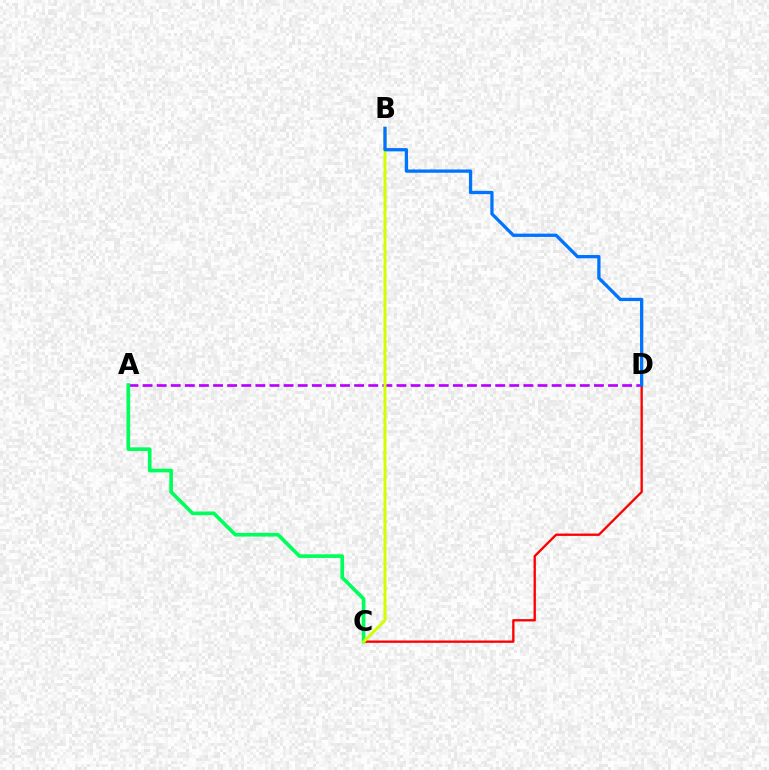{('A', 'D'): [{'color': '#b900ff', 'line_style': 'dashed', 'thickness': 1.92}], ('C', 'D'): [{'color': '#ff0000', 'line_style': 'solid', 'thickness': 1.68}], ('A', 'C'): [{'color': '#00ff5c', 'line_style': 'solid', 'thickness': 2.63}], ('B', 'C'): [{'color': '#d1ff00', 'line_style': 'solid', 'thickness': 2.11}], ('B', 'D'): [{'color': '#0074ff', 'line_style': 'solid', 'thickness': 2.36}]}